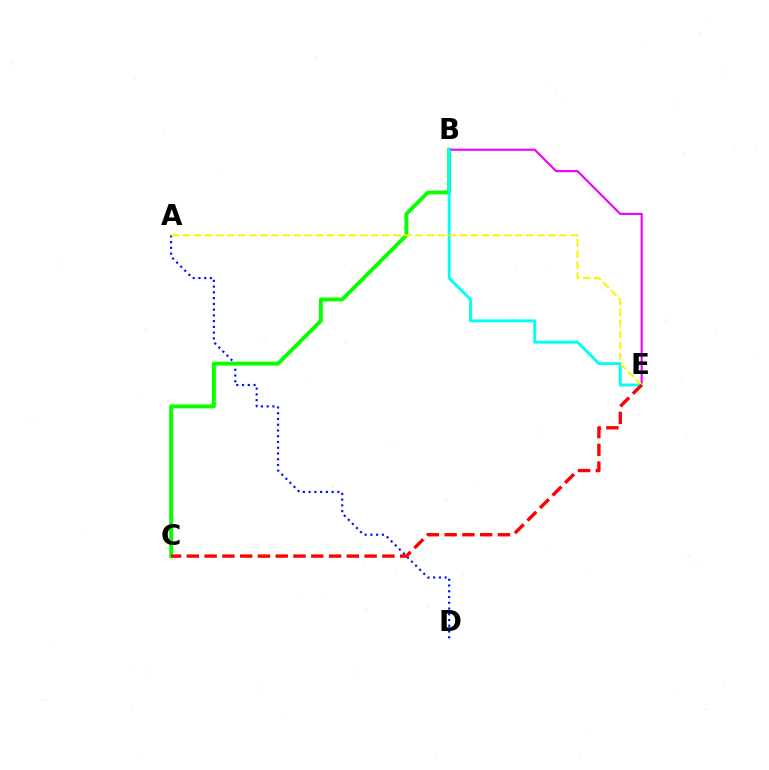{('A', 'D'): [{'color': '#0010ff', 'line_style': 'dotted', 'thickness': 1.56}], ('B', 'C'): [{'color': '#08ff00', 'line_style': 'solid', 'thickness': 2.8}], ('B', 'E'): [{'color': '#ee00ff', 'line_style': 'solid', 'thickness': 1.53}, {'color': '#00fff6', 'line_style': 'solid', 'thickness': 2.1}], ('A', 'E'): [{'color': '#fcf500', 'line_style': 'dashed', 'thickness': 1.5}], ('C', 'E'): [{'color': '#ff0000', 'line_style': 'dashed', 'thickness': 2.41}]}